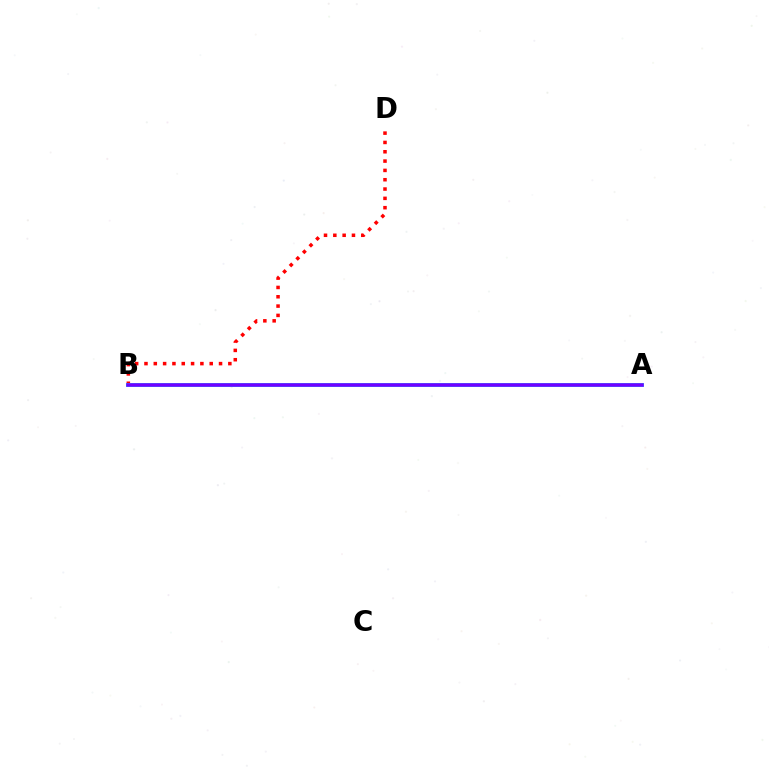{('A', 'B'): [{'color': '#84ff00', 'line_style': 'dotted', 'thickness': 1.78}, {'color': '#00fff6', 'line_style': 'solid', 'thickness': 2.8}, {'color': '#7200ff', 'line_style': 'solid', 'thickness': 2.57}], ('B', 'D'): [{'color': '#ff0000', 'line_style': 'dotted', 'thickness': 2.53}]}